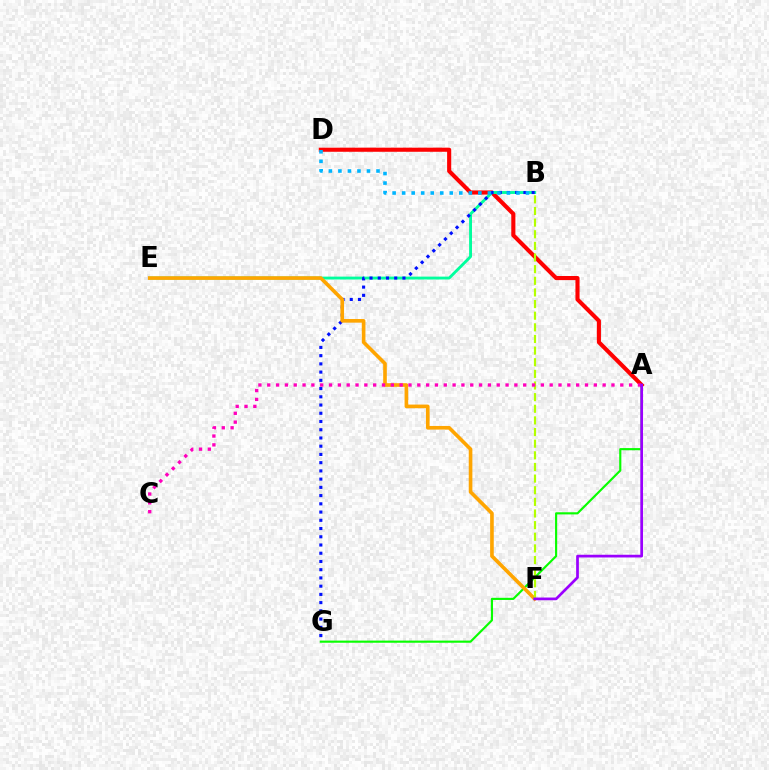{('A', 'D'): [{'color': '#ff0000', 'line_style': 'solid', 'thickness': 2.96}], ('B', 'E'): [{'color': '#00ff9d', 'line_style': 'solid', 'thickness': 2.07}], ('A', 'G'): [{'color': '#08ff00', 'line_style': 'solid', 'thickness': 1.55}], ('B', 'G'): [{'color': '#0010ff', 'line_style': 'dotted', 'thickness': 2.24}], ('B', 'D'): [{'color': '#00b5ff', 'line_style': 'dotted', 'thickness': 2.59}], ('E', 'F'): [{'color': '#ffa500', 'line_style': 'solid', 'thickness': 2.62}], ('B', 'F'): [{'color': '#b3ff00', 'line_style': 'dashed', 'thickness': 1.58}], ('A', 'C'): [{'color': '#ff00bd', 'line_style': 'dotted', 'thickness': 2.4}], ('A', 'F'): [{'color': '#9b00ff', 'line_style': 'solid', 'thickness': 1.96}]}